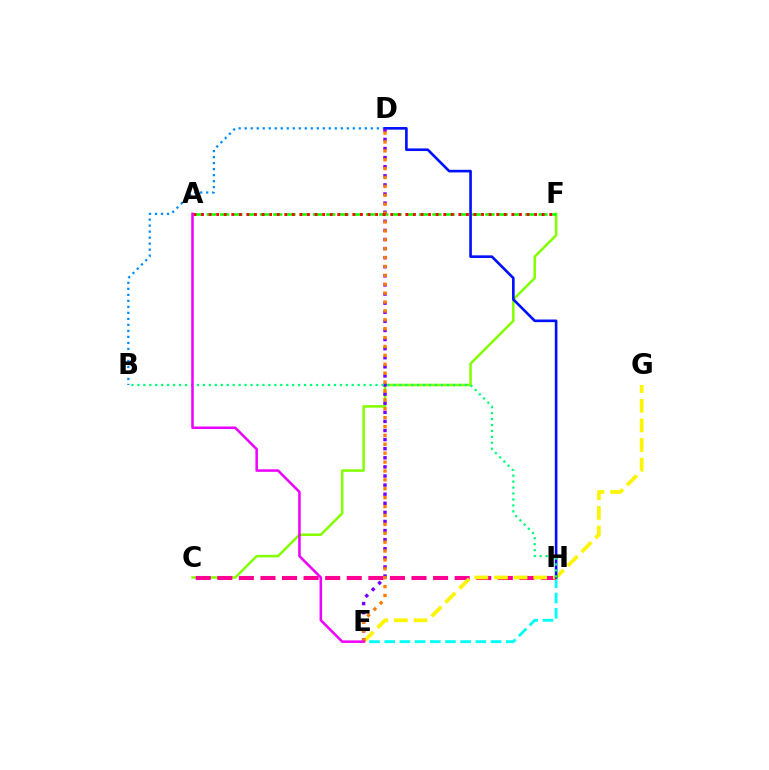{('C', 'F'): [{'color': '#84ff00', 'line_style': 'solid', 'thickness': 1.83}], ('E', 'H'): [{'color': '#00fff6', 'line_style': 'dashed', 'thickness': 2.06}], ('C', 'H'): [{'color': '#ff0094', 'line_style': 'dashed', 'thickness': 2.93}], ('B', 'D'): [{'color': '#008cff', 'line_style': 'dotted', 'thickness': 1.63}], ('E', 'G'): [{'color': '#fcf500', 'line_style': 'dashed', 'thickness': 2.67}], ('D', 'H'): [{'color': '#0010ff', 'line_style': 'solid', 'thickness': 1.89}], ('A', 'F'): [{'color': '#08ff00', 'line_style': 'dashed', 'thickness': 1.8}, {'color': '#ff0000', 'line_style': 'dotted', 'thickness': 2.06}], ('D', 'E'): [{'color': '#7200ff', 'line_style': 'dotted', 'thickness': 2.47}, {'color': '#ff7c00', 'line_style': 'dotted', 'thickness': 2.42}], ('B', 'H'): [{'color': '#00ff74', 'line_style': 'dotted', 'thickness': 1.62}], ('A', 'E'): [{'color': '#ee00ff', 'line_style': 'solid', 'thickness': 1.82}]}